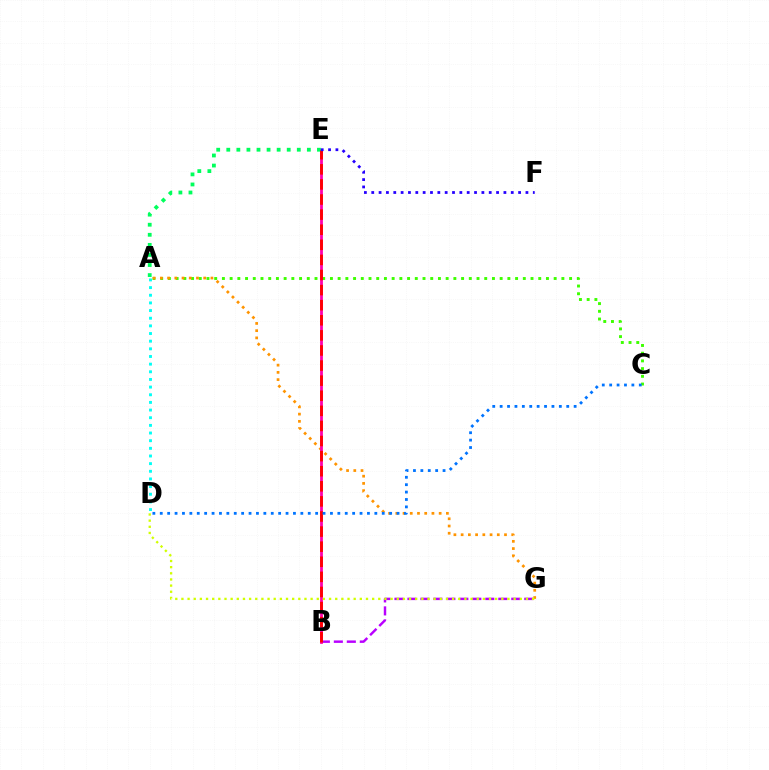{('A', 'C'): [{'color': '#3dff00', 'line_style': 'dotted', 'thickness': 2.1}], ('B', 'G'): [{'color': '#b900ff', 'line_style': 'dashed', 'thickness': 1.76}], ('A', 'G'): [{'color': '#ff9400', 'line_style': 'dotted', 'thickness': 1.96}], ('B', 'E'): [{'color': '#ff00ac', 'line_style': 'solid', 'thickness': 2.0}, {'color': '#ff0000', 'line_style': 'dashed', 'thickness': 2.05}], ('A', 'E'): [{'color': '#00ff5c', 'line_style': 'dotted', 'thickness': 2.74}], ('D', 'G'): [{'color': '#d1ff00', 'line_style': 'dotted', 'thickness': 1.67}], ('C', 'D'): [{'color': '#0074ff', 'line_style': 'dotted', 'thickness': 2.01}], ('E', 'F'): [{'color': '#2500ff', 'line_style': 'dotted', 'thickness': 1.99}], ('A', 'D'): [{'color': '#00fff6', 'line_style': 'dotted', 'thickness': 2.08}]}